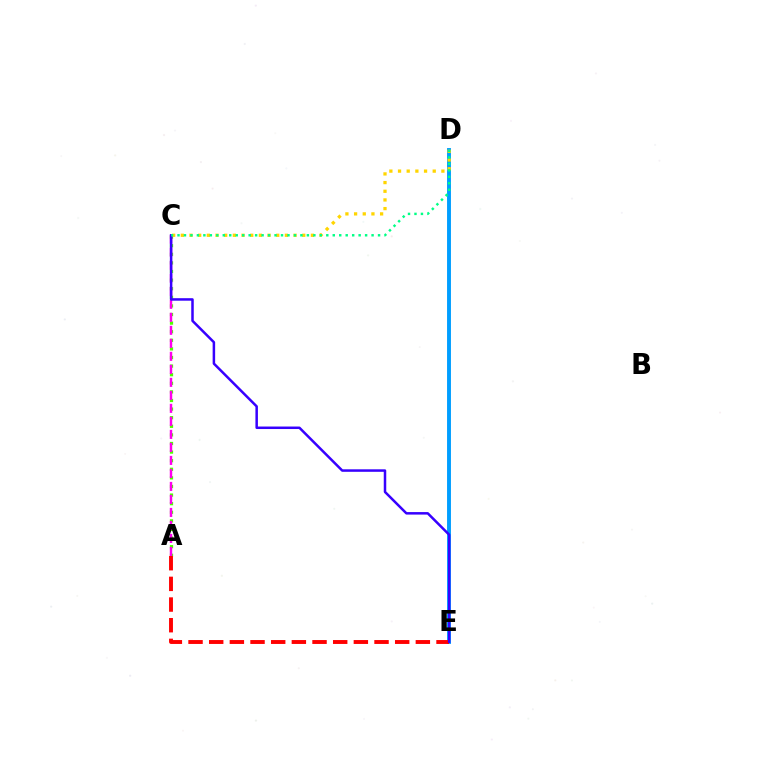{('D', 'E'): [{'color': '#009eff', 'line_style': 'solid', 'thickness': 2.81}], ('A', 'C'): [{'color': '#4fff00', 'line_style': 'dotted', 'thickness': 2.34}, {'color': '#ff00ed', 'line_style': 'dashed', 'thickness': 1.77}], ('A', 'E'): [{'color': '#ff0000', 'line_style': 'dashed', 'thickness': 2.81}], ('C', 'D'): [{'color': '#ffd500', 'line_style': 'dotted', 'thickness': 2.36}, {'color': '#00ff86', 'line_style': 'dotted', 'thickness': 1.76}], ('C', 'E'): [{'color': '#3700ff', 'line_style': 'solid', 'thickness': 1.8}]}